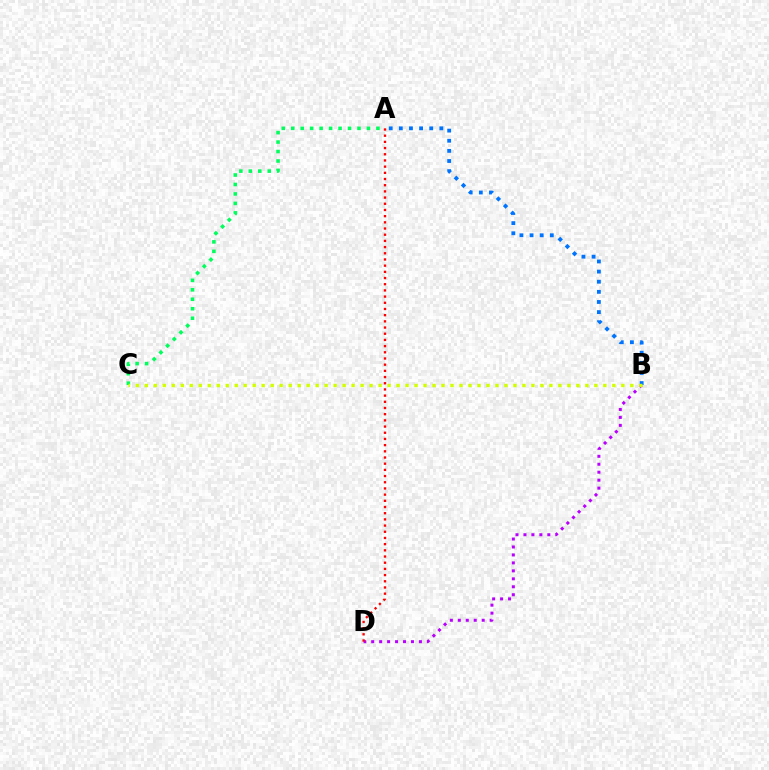{('B', 'D'): [{'color': '#b900ff', 'line_style': 'dotted', 'thickness': 2.16}], ('A', 'C'): [{'color': '#00ff5c', 'line_style': 'dotted', 'thickness': 2.57}], ('A', 'B'): [{'color': '#0074ff', 'line_style': 'dotted', 'thickness': 2.75}], ('A', 'D'): [{'color': '#ff0000', 'line_style': 'dotted', 'thickness': 1.68}], ('B', 'C'): [{'color': '#d1ff00', 'line_style': 'dotted', 'thickness': 2.44}]}